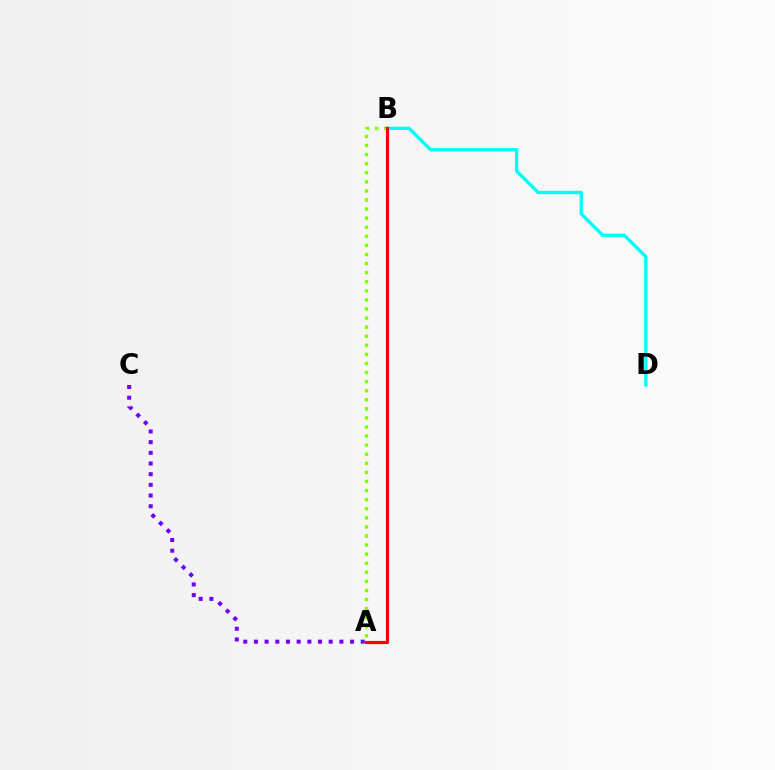{('B', 'D'): [{'color': '#00fff6', 'line_style': 'solid', 'thickness': 2.42}], ('A', 'B'): [{'color': '#84ff00', 'line_style': 'dotted', 'thickness': 2.47}, {'color': '#ff0000', 'line_style': 'solid', 'thickness': 2.27}], ('A', 'C'): [{'color': '#7200ff', 'line_style': 'dotted', 'thickness': 2.9}]}